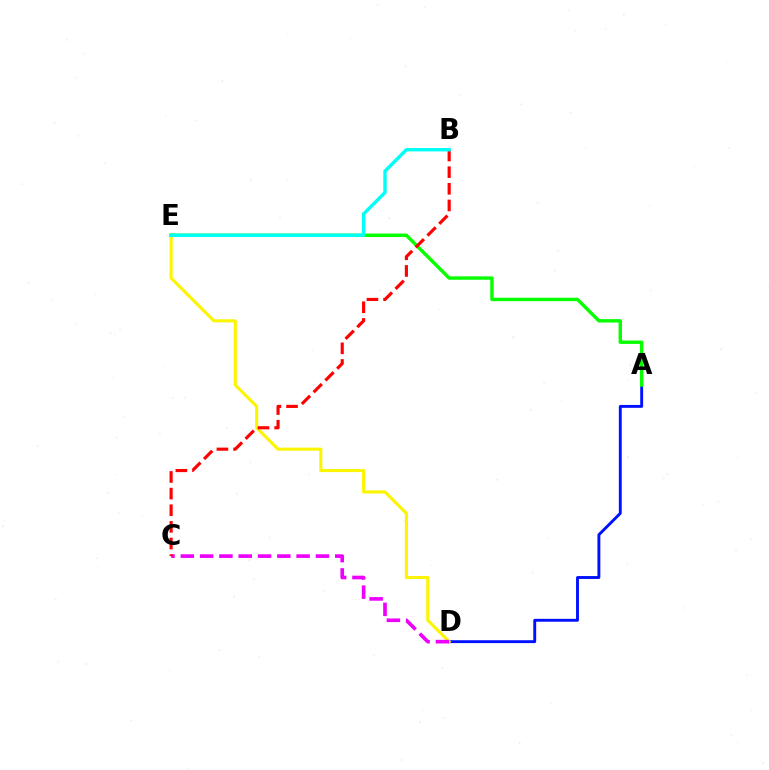{('A', 'D'): [{'color': '#0010ff', 'line_style': 'solid', 'thickness': 2.08}], ('D', 'E'): [{'color': '#fcf500', 'line_style': 'solid', 'thickness': 2.22}], ('C', 'D'): [{'color': '#ee00ff', 'line_style': 'dashed', 'thickness': 2.62}], ('A', 'E'): [{'color': '#08ff00', 'line_style': 'solid', 'thickness': 2.46}], ('B', 'C'): [{'color': '#ff0000', 'line_style': 'dashed', 'thickness': 2.26}], ('B', 'E'): [{'color': '#00fff6', 'line_style': 'solid', 'thickness': 2.45}]}